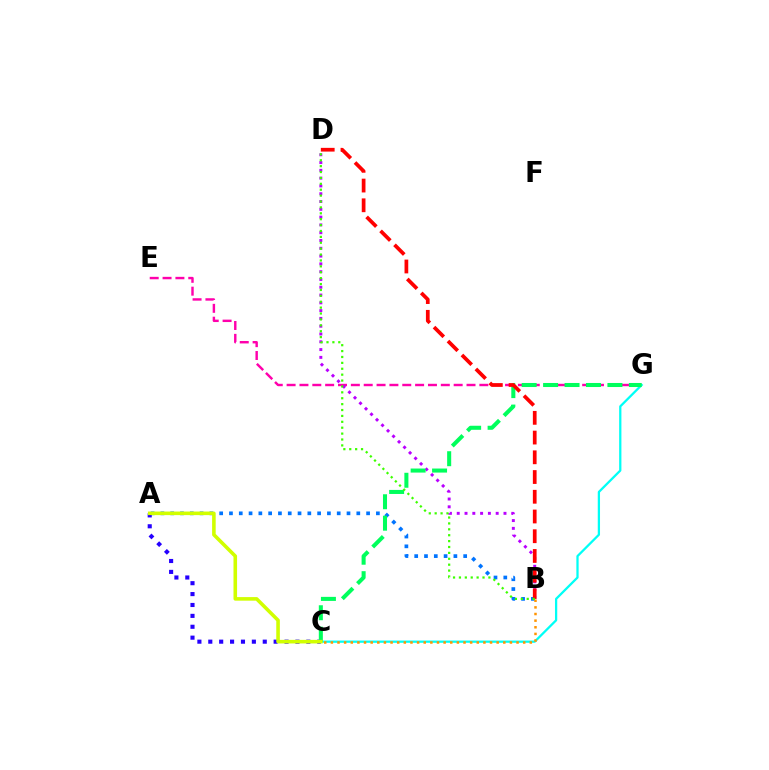{('A', 'B'): [{'color': '#0074ff', 'line_style': 'dotted', 'thickness': 2.66}], ('A', 'C'): [{'color': '#2500ff', 'line_style': 'dotted', 'thickness': 2.96}, {'color': '#d1ff00', 'line_style': 'solid', 'thickness': 2.58}], ('E', 'G'): [{'color': '#ff00ac', 'line_style': 'dashed', 'thickness': 1.75}], ('C', 'G'): [{'color': '#00fff6', 'line_style': 'solid', 'thickness': 1.63}, {'color': '#00ff5c', 'line_style': 'dashed', 'thickness': 2.91}], ('B', 'D'): [{'color': '#b900ff', 'line_style': 'dotted', 'thickness': 2.12}, {'color': '#ff0000', 'line_style': 'dashed', 'thickness': 2.68}, {'color': '#3dff00', 'line_style': 'dotted', 'thickness': 1.6}], ('B', 'C'): [{'color': '#ff9400', 'line_style': 'dotted', 'thickness': 1.8}]}